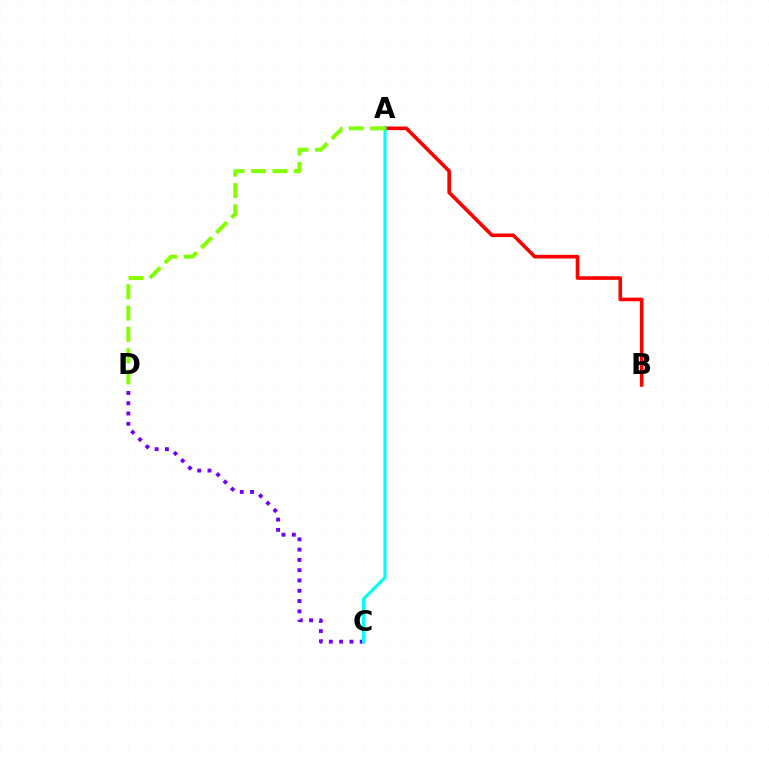{('A', 'B'): [{'color': '#ff0000', 'line_style': 'solid', 'thickness': 2.61}], ('C', 'D'): [{'color': '#7200ff', 'line_style': 'dotted', 'thickness': 2.79}], ('A', 'C'): [{'color': '#00fff6', 'line_style': 'solid', 'thickness': 2.28}], ('A', 'D'): [{'color': '#84ff00', 'line_style': 'dashed', 'thickness': 2.9}]}